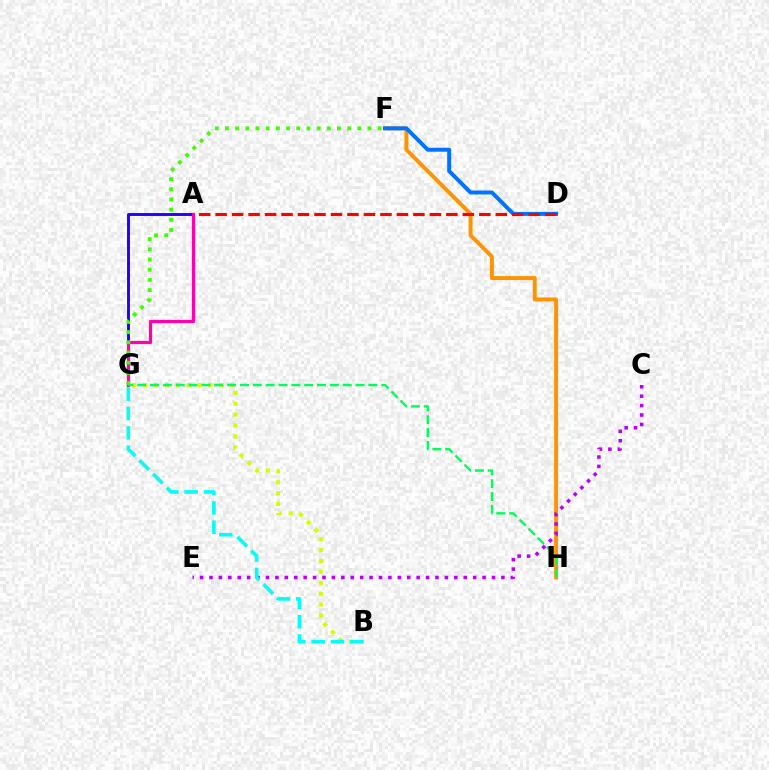{('F', 'H'): [{'color': '#ff9400', 'line_style': 'solid', 'thickness': 2.84}], ('A', 'G'): [{'color': '#2500ff', 'line_style': 'solid', 'thickness': 2.1}, {'color': '#ff00ac', 'line_style': 'solid', 'thickness': 2.34}], ('F', 'G'): [{'color': '#3dff00', 'line_style': 'dotted', 'thickness': 2.77}], ('D', 'F'): [{'color': '#0074ff', 'line_style': 'solid', 'thickness': 2.84}], ('C', 'E'): [{'color': '#b900ff', 'line_style': 'dotted', 'thickness': 2.56}], ('A', 'D'): [{'color': '#ff0000', 'line_style': 'dashed', 'thickness': 2.24}], ('B', 'G'): [{'color': '#d1ff00', 'line_style': 'dotted', 'thickness': 2.96}, {'color': '#00fff6', 'line_style': 'dashed', 'thickness': 2.63}], ('G', 'H'): [{'color': '#00ff5c', 'line_style': 'dashed', 'thickness': 1.74}]}